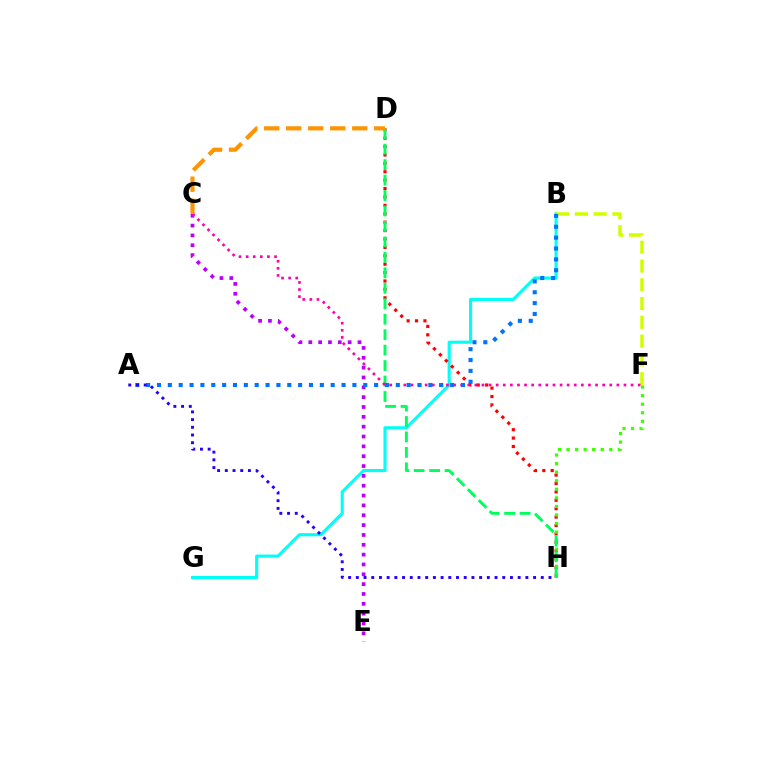{('B', 'G'): [{'color': '#00fff6', 'line_style': 'solid', 'thickness': 2.24}], ('D', 'H'): [{'color': '#ff0000', 'line_style': 'dotted', 'thickness': 2.28}, {'color': '#00ff5c', 'line_style': 'dashed', 'thickness': 2.1}], ('C', 'E'): [{'color': '#b900ff', 'line_style': 'dotted', 'thickness': 2.67}], ('F', 'H'): [{'color': '#3dff00', 'line_style': 'dotted', 'thickness': 2.32}], ('B', 'F'): [{'color': '#d1ff00', 'line_style': 'dashed', 'thickness': 2.55}], ('C', 'F'): [{'color': '#ff00ac', 'line_style': 'dotted', 'thickness': 1.93}], ('A', 'B'): [{'color': '#0074ff', 'line_style': 'dotted', 'thickness': 2.95}], ('A', 'H'): [{'color': '#2500ff', 'line_style': 'dotted', 'thickness': 2.09}], ('C', 'D'): [{'color': '#ff9400', 'line_style': 'dashed', 'thickness': 2.99}]}